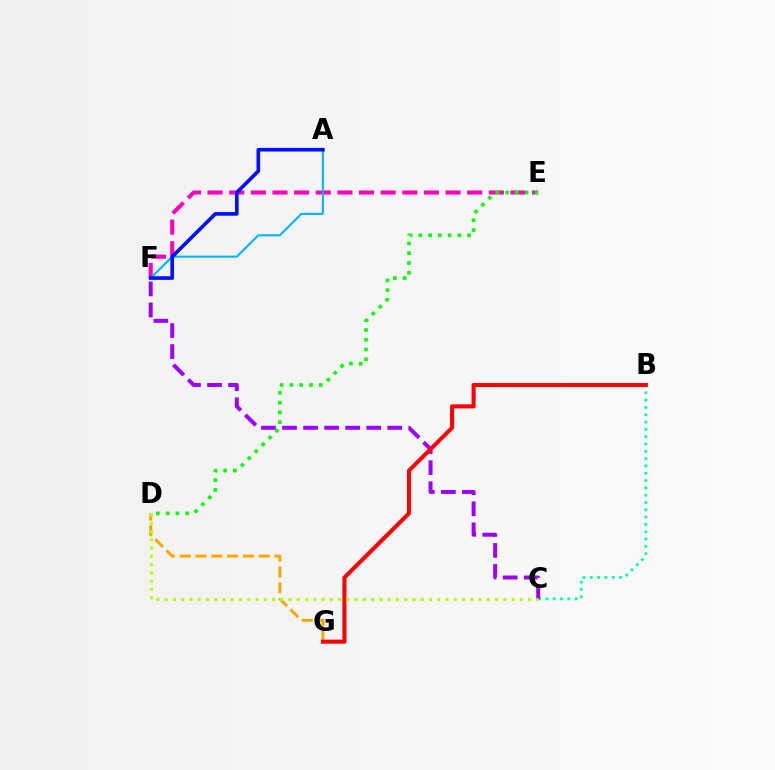{('B', 'C'): [{'color': '#00ff9d', 'line_style': 'dotted', 'thickness': 1.99}], ('E', 'F'): [{'color': '#ff00bd', 'line_style': 'dashed', 'thickness': 2.94}], ('A', 'F'): [{'color': '#00b5ff', 'line_style': 'solid', 'thickness': 1.51}, {'color': '#0010ff', 'line_style': 'solid', 'thickness': 2.62}], ('D', 'G'): [{'color': '#ffa500', 'line_style': 'dashed', 'thickness': 2.14}], ('C', 'F'): [{'color': '#9b00ff', 'line_style': 'dashed', 'thickness': 2.86}], ('B', 'G'): [{'color': '#ff0000', 'line_style': 'solid', 'thickness': 2.93}], ('C', 'D'): [{'color': '#b3ff00', 'line_style': 'dotted', 'thickness': 2.24}], ('D', 'E'): [{'color': '#08ff00', 'line_style': 'dotted', 'thickness': 2.65}]}